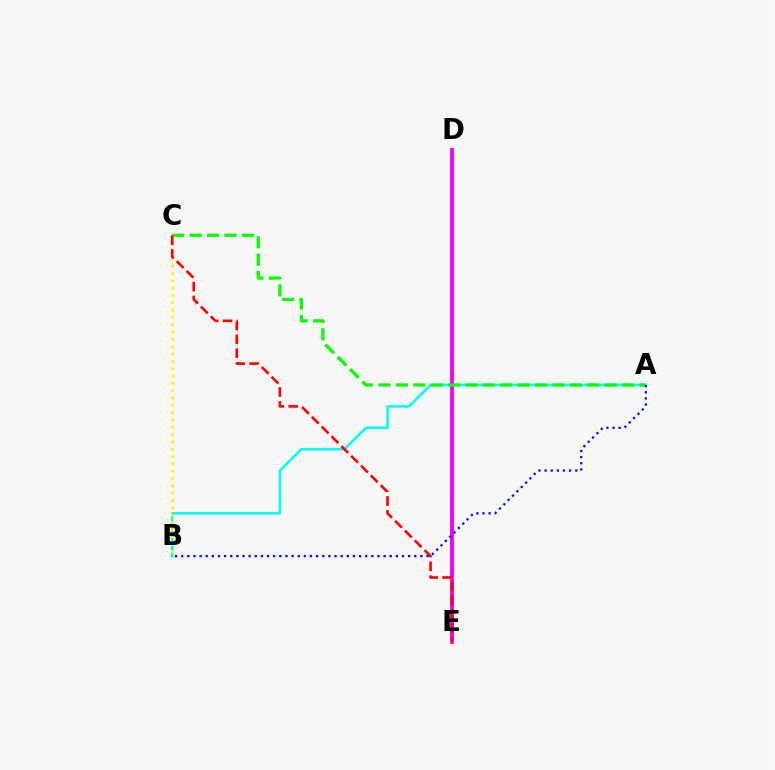{('A', 'B'): [{'color': '#00fff6', 'line_style': 'solid', 'thickness': 1.83}, {'color': '#0010ff', 'line_style': 'dotted', 'thickness': 1.67}], ('D', 'E'): [{'color': '#ee00ff', 'line_style': 'solid', 'thickness': 2.76}], ('A', 'C'): [{'color': '#08ff00', 'line_style': 'dashed', 'thickness': 2.36}], ('B', 'C'): [{'color': '#fcf500', 'line_style': 'dotted', 'thickness': 1.99}], ('C', 'E'): [{'color': '#ff0000', 'line_style': 'dashed', 'thickness': 1.88}]}